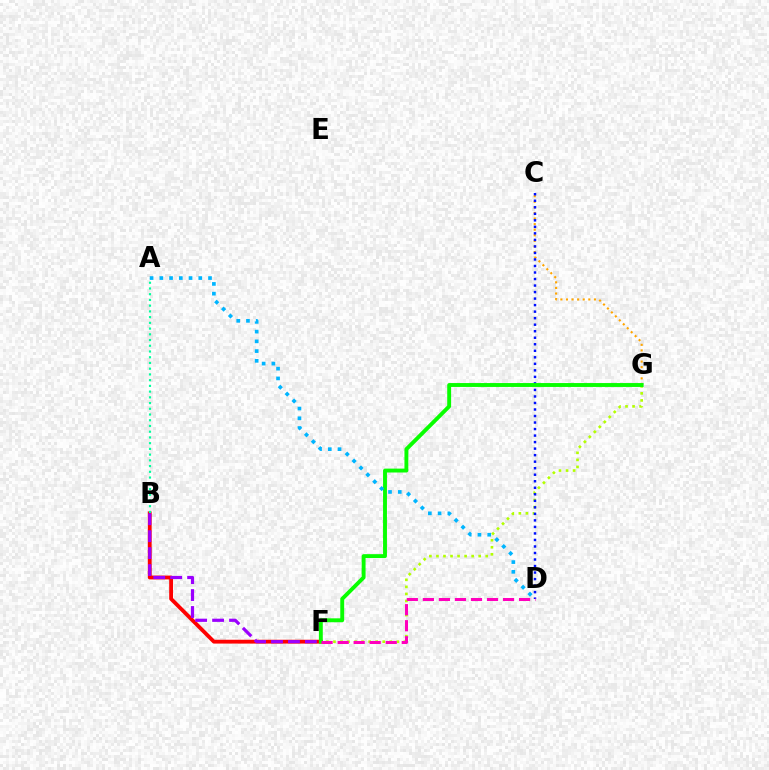{('C', 'G'): [{'color': '#ffa500', 'line_style': 'dotted', 'thickness': 1.52}], ('F', 'G'): [{'color': '#b3ff00', 'line_style': 'dotted', 'thickness': 1.91}, {'color': '#08ff00', 'line_style': 'solid', 'thickness': 2.8}], ('B', 'F'): [{'color': '#ff0000', 'line_style': 'solid', 'thickness': 2.76}, {'color': '#9b00ff', 'line_style': 'dashed', 'thickness': 2.3}], ('A', 'B'): [{'color': '#00ff9d', 'line_style': 'dotted', 'thickness': 1.56}], ('C', 'D'): [{'color': '#0010ff', 'line_style': 'dotted', 'thickness': 1.77}], ('D', 'F'): [{'color': '#ff00bd', 'line_style': 'dashed', 'thickness': 2.18}], ('A', 'D'): [{'color': '#00b5ff', 'line_style': 'dotted', 'thickness': 2.65}]}